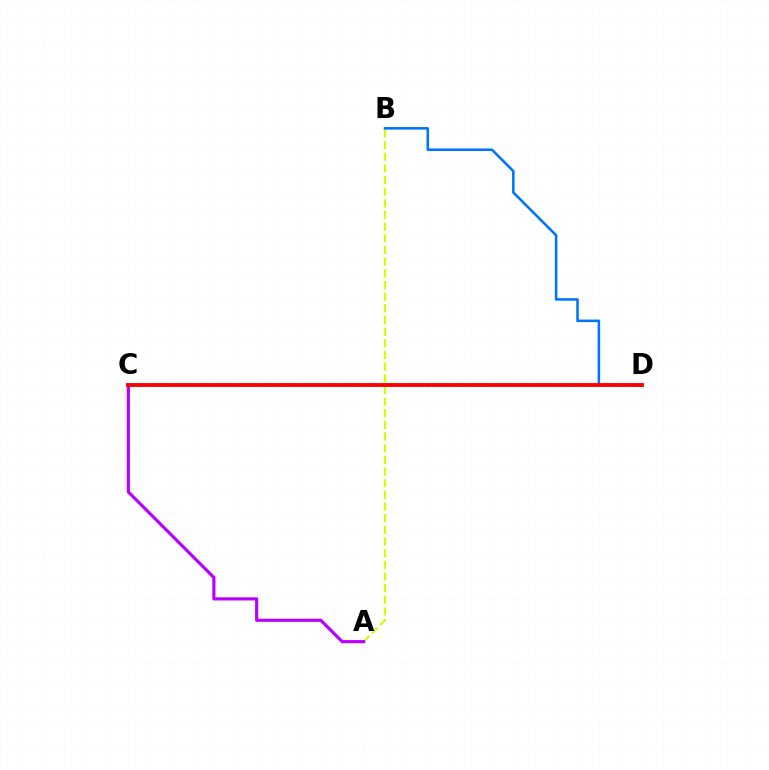{('C', 'D'): [{'color': '#00ff5c', 'line_style': 'dotted', 'thickness': 2.02}, {'color': '#ff0000', 'line_style': 'solid', 'thickness': 2.78}], ('A', 'B'): [{'color': '#d1ff00', 'line_style': 'dashed', 'thickness': 1.58}], ('B', 'D'): [{'color': '#0074ff', 'line_style': 'solid', 'thickness': 1.84}], ('A', 'C'): [{'color': '#b900ff', 'line_style': 'solid', 'thickness': 2.27}]}